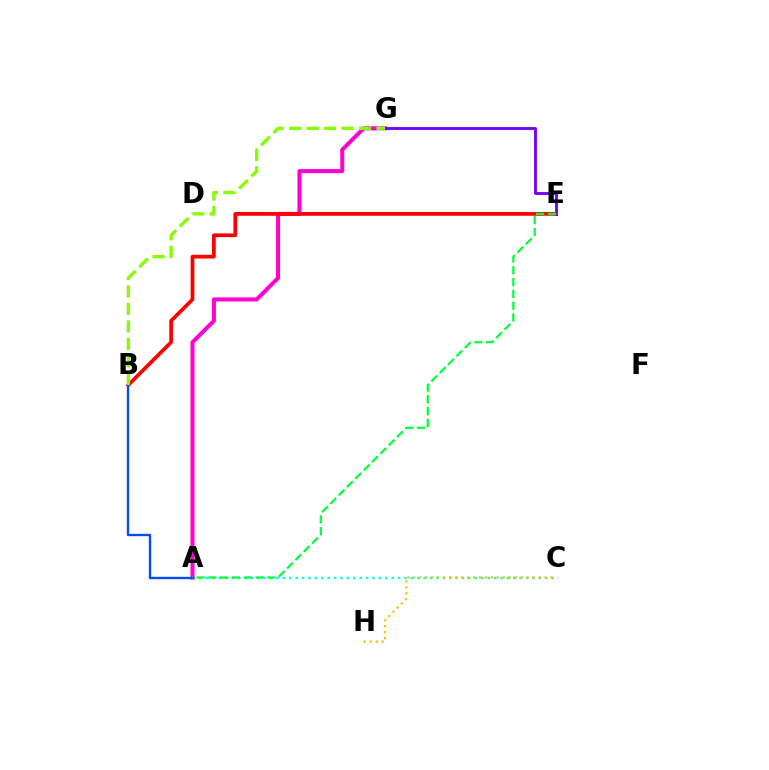{('A', 'C'): [{'color': '#00fff6', 'line_style': 'dotted', 'thickness': 1.74}], ('A', 'G'): [{'color': '#ff00cf', 'line_style': 'solid', 'thickness': 2.9}], ('B', 'E'): [{'color': '#ff0000', 'line_style': 'solid', 'thickness': 2.68}], ('E', 'G'): [{'color': '#7200ff', 'line_style': 'solid', 'thickness': 2.05}], ('C', 'H'): [{'color': '#ffbd00', 'line_style': 'dotted', 'thickness': 1.62}], ('A', 'B'): [{'color': '#004bff', 'line_style': 'solid', 'thickness': 1.7}], ('B', 'G'): [{'color': '#84ff00', 'line_style': 'dashed', 'thickness': 2.38}], ('A', 'E'): [{'color': '#00ff39', 'line_style': 'dashed', 'thickness': 1.6}]}